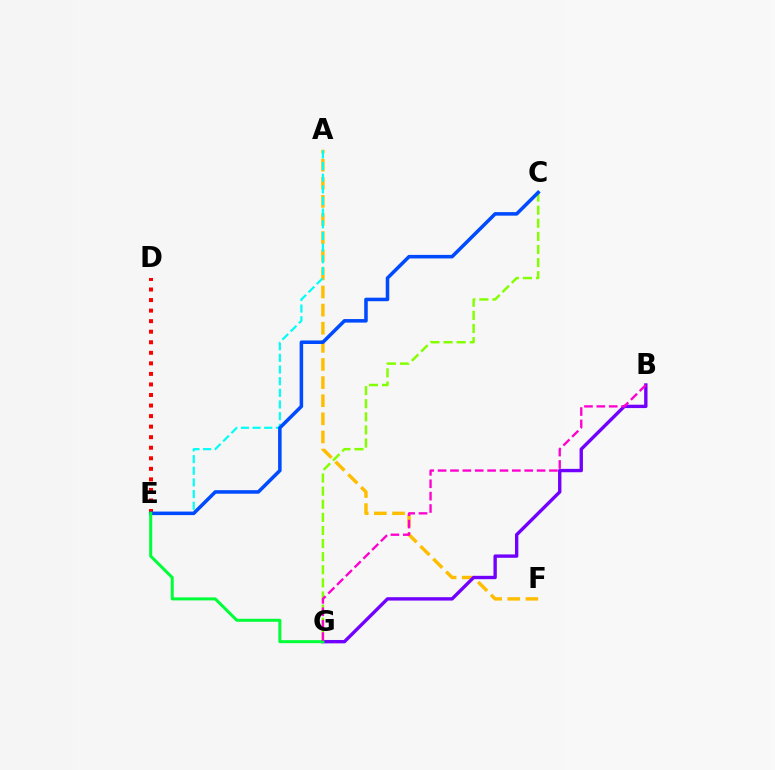{('D', 'E'): [{'color': '#ff0000', 'line_style': 'dotted', 'thickness': 2.87}], ('A', 'F'): [{'color': '#ffbd00', 'line_style': 'dashed', 'thickness': 2.46}], ('B', 'G'): [{'color': '#7200ff', 'line_style': 'solid', 'thickness': 2.42}, {'color': '#ff00cf', 'line_style': 'dashed', 'thickness': 1.68}], ('A', 'E'): [{'color': '#00fff6', 'line_style': 'dashed', 'thickness': 1.58}], ('C', 'G'): [{'color': '#84ff00', 'line_style': 'dashed', 'thickness': 1.78}], ('C', 'E'): [{'color': '#004bff', 'line_style': 'solid', 'thickness': 2.55}], ('E', 'G'): [{'color': '#00ff39', 'line_style': 'solid', 'thickness': 2.17}]}